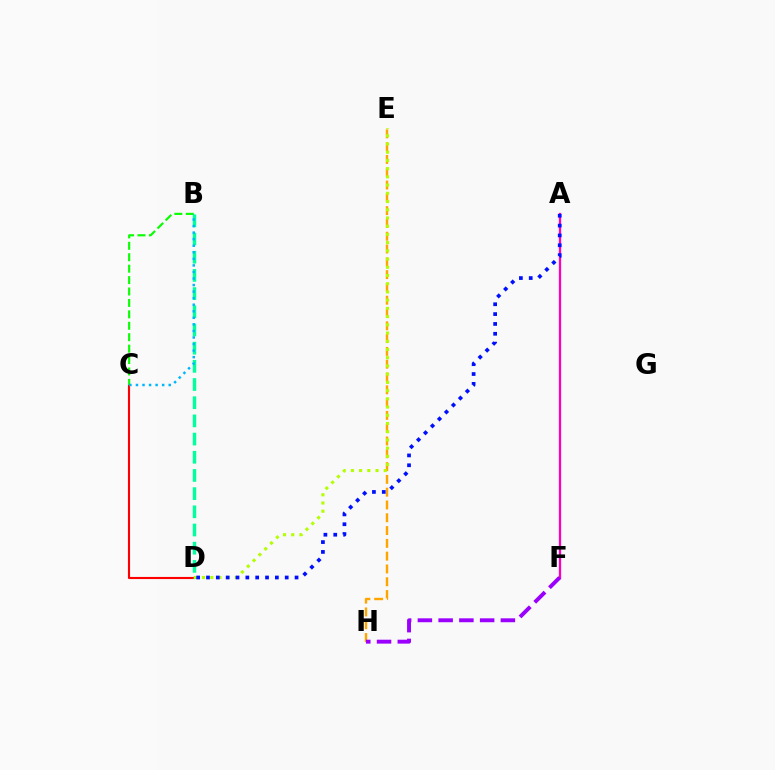{('E', 'H'): [{'color': '#ffa500', 'line_style': 'dashed', 'thickness': 1.74}], ('C', 'D'): [{'color': '#ff0000', 'line_style': 'solid', 'thickness': 1.52}], ('A', 'F'): [{'color': '#ff00bd', 'line_style': 'solid', 'thickness': 1.64}], ('F', 'H'): [{'color': '#9b00ff', 'line_style': 'dashed', 'thickness': 2.82}], ('D', 'E'): [{'color': '#b3ff00', 'line_style': 'dotted', 'thickness': 2.23}], ('B', 'D'): [{'color': '#00ff9d', 'line_style': 'dashed', 'thickness': 2.47}], ('A', 'D'): [{'color': '#0010ff', 'line_style': 'dotted', 'thickness': 2.67}], ('B', 'C'): [{'color': '#08ff00', 'line_style': 'dashed', 'thickness': 1.55}, {'color': '#00b5ff', 'line_style': 'dotted', 'thickness': 1.78}]}